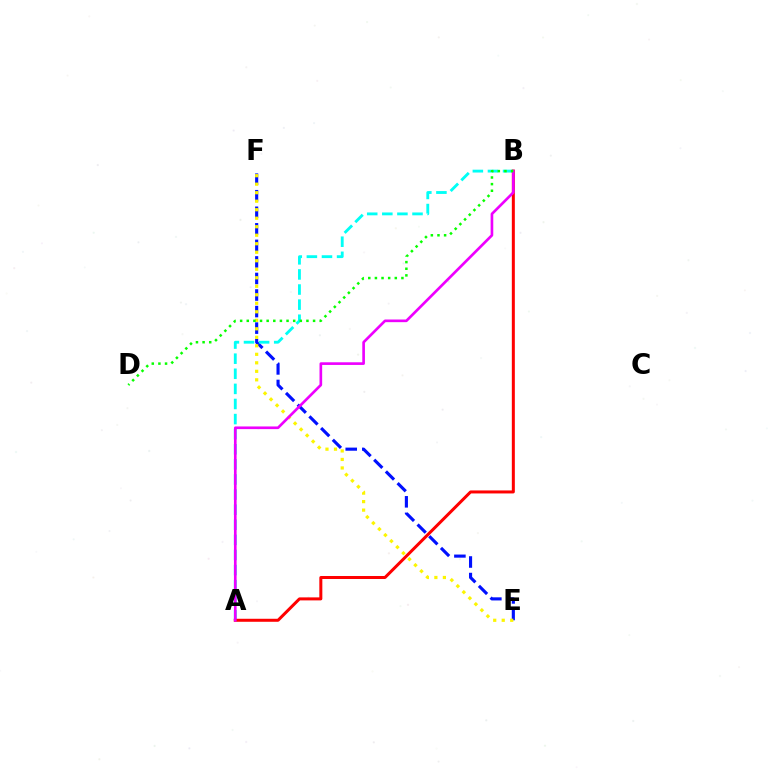{('E', 'F'): [{'color': '#0010ff', 'line_style': 'dashed', 'thickness': 2.25}, {'color': '#fcf500', 'line_style': 'dotted', 'thickness': 2.31}], ('A', 'B'): [{'color': '#00fff6', 'line_style': 'dashed', 'thickness': 2.05}, {'color': '#ff0000', 'line_style': 'solid', 'thickness': 2.17}, {'color': '#ee00ff', 'line_style': 'solid', 'thickness': 1.91}], ('B', 'D'): [{'color': '#08ff00', 'line_style': 'dotted', 'thickness': 1.8}]}